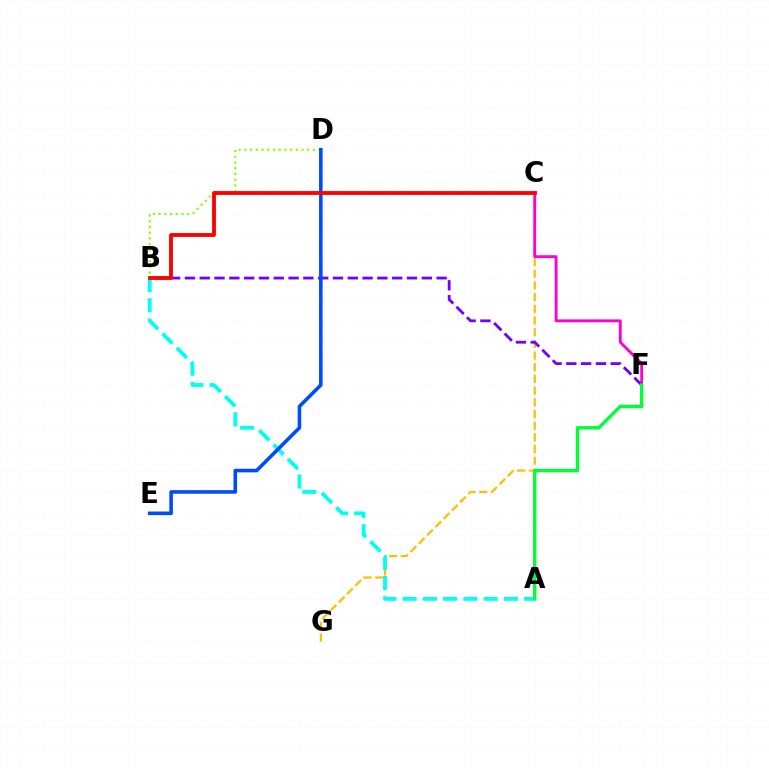{('C', 'G'): [{'color': '#ffbd00', 'line_style': 'dashed', 'thickness': 1.59}], ('B', 'D'): [{'color': '#84ff00', 'line_style': 'dotted', 'thickness': 1.56}], ('C', 'F'): [{'color': '#ff00cf', 'line_style': 'solid', 'thickness': 2.06}], ('B', 'F'): [{'color': '#7200ff', 'line_style': 'dashed', 'thickness': 2.01}], ('A', 'B'): [{'color': '#00fff6', 'line_style': 'dashed', 'thickness': 2.75}], ('A', 'F'): [{'color': '#00ff39', 'line_style': 'solid', 'thickness': 2.43}], ('D', 'E'): [{'color': '#004bff', 'line_style': 'solid', 'thickness': 2.58}], ('B', 'C'): [{'color': '#ff0000', 'line_style': 'solid', 'thickness': 2.76}]}